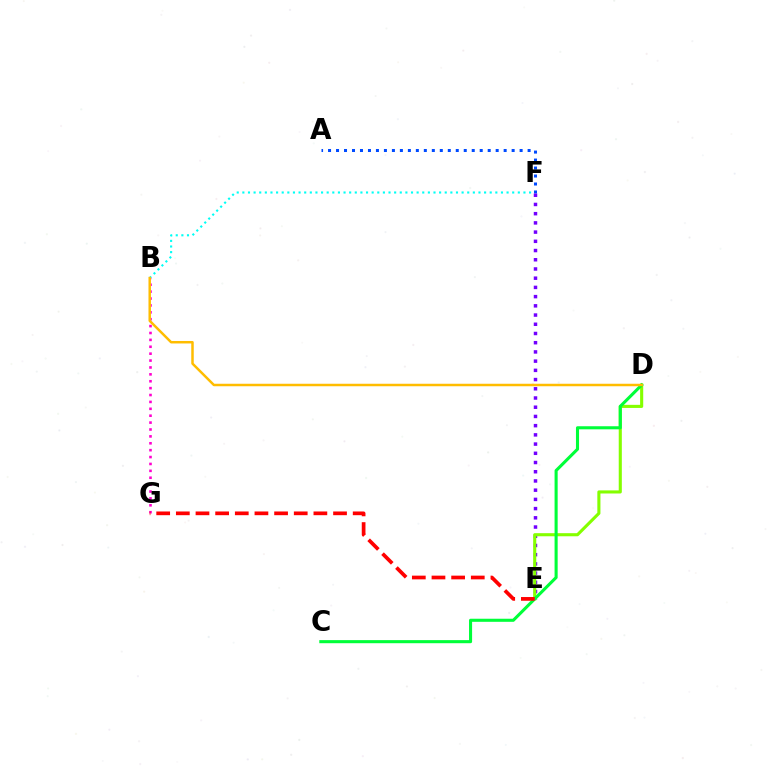{('B', 'F'): [{'color': '#00fff6', 'line_style': 'dotted', 'thickness': 1.53}], ('A', 'F'): [{'color': '#004bff', 'line_style': 'dotted', 'thickness': 2.17}], ('E', 'F'): [{'color': '#7200ff', 'line_style': 'dotted', 'thickness': 2.5}], ('B', 'G'): [{'color': '#ff00cf', 'line_style': 'dotted', 'thickness': 1.87}], ('D', 'E'): [{'color': '#84ff00', 'line_style': 'solid', 'thickness': 2.23}], ('C', 'D'): [{'color': '#00ff39', 'line_style': 'solid', 'thickness': 2.22}], ('B', 'D'): [{'color': '#ffbd00', 'line_style': 'solid', 'thickness': 1.79}], ('E', 'G'): [{'color': '#ff0000', 'line_style': 'dashed', 'thickness': 2.67}]}